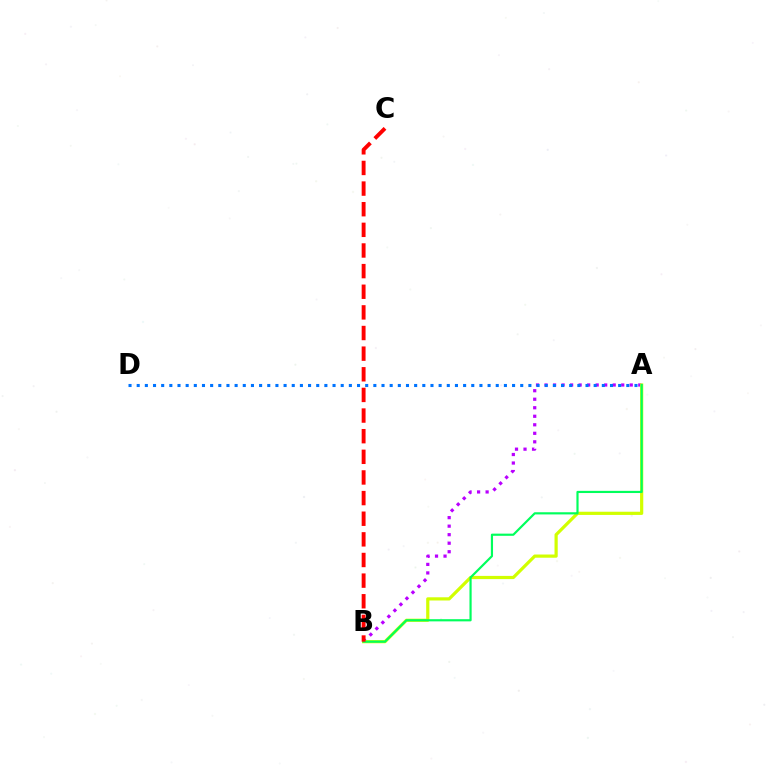{('A', 'B'): [{'color': '#b900ff', 'line_style': 'dotted', 'thickness': 2.31}, {'color': '#d1ff00', 'line_style': 'solid', 'thickness': 2.31}, {'color': '#00ff5c', 'line_style': 'solid', 'thickness': 1.57}], ('A', 'D'): [{'color': '#0074ff', 'line_style': 'dotted', 'thickness': 2.22}], ('B', 'C'): [{'color': '#ff0000', 'line_style': 'dashed', 'thickness': 2.8}]}